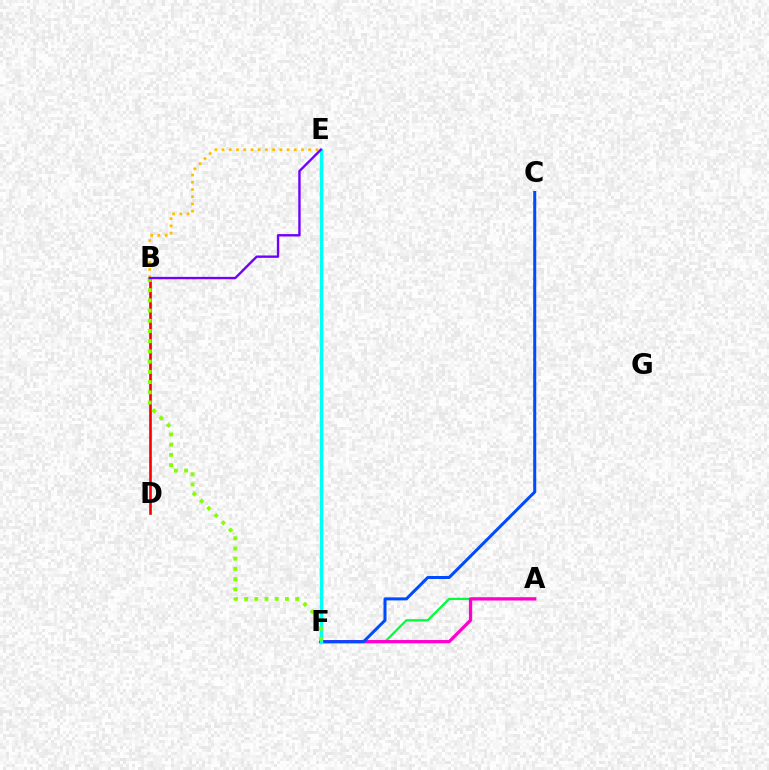{('A', 'F'): [{'color': '#00ff39', 'line_style': 'solid', 'thickness': 1.61}, {'color': '#ff00cf', 'line_style': 'solid', 'thickness': 2.35}], ('B', 'D'): [{'color': '#ff0000', 'line_style': 'solid', 'thickness': 1.92}], ('C', 'F'): [{'color': '#004bff', 'line_style': 'solid', 'thickness': 2.18}], ('E', 'F'): [{'color': '#00fff6', 'line_style': 'solid', 'thickness': 2.45}], ('B', 'E'): [{'color': '#ffbd00', 'line_style': 'dotted', 'thickness': 1.96}, {'color': '#7200ff', 'line_style': 'solid', 'thickness': 1.71}], ('B', 'F'): [{'color': '#84ff00', 'line_style': 'dotted', 'thickness': 2.77}]}